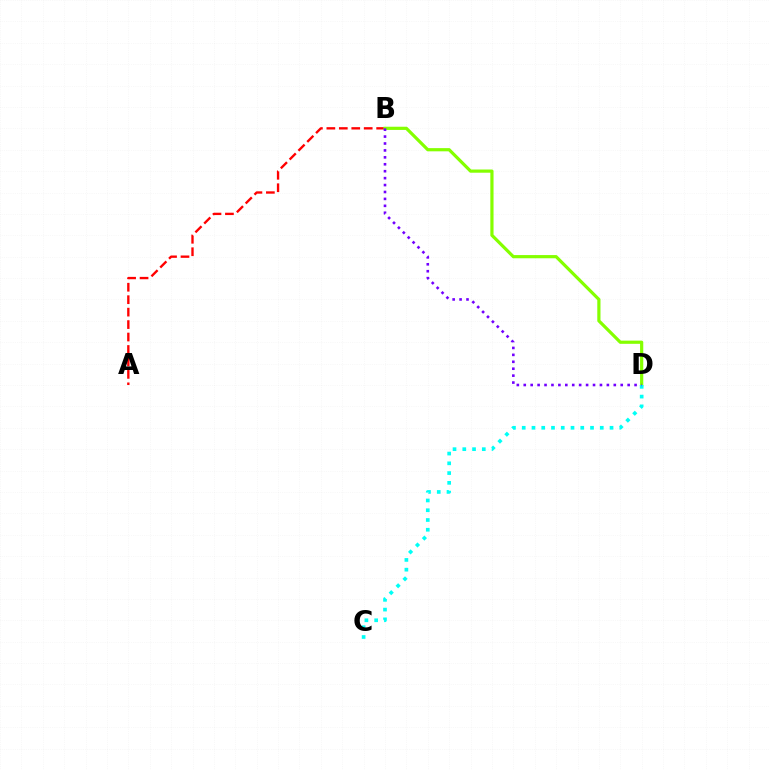{('A', 'B'): [{'color': '#ff0000', 'line_style': 'dashed', 'thickness': 1.69}], ('B', 'D'): [{'color': '#84ff00', 'line_style': 'solid', 'thickness': 2.3}, {'color': '#7200ff', 'line_style': 'dotted', 'thickness': 1.88}], ('C', 'D'): [{'color': '#00fff6', 'line_style': 'dotted', 'thickness': 2.65}]}